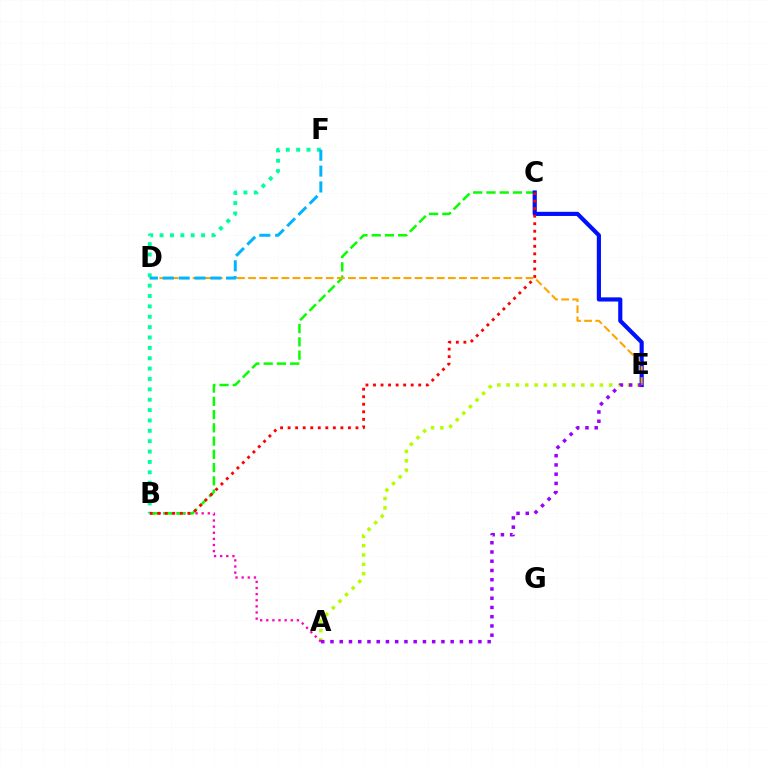{('A', 'E'): [{'color': '#b3ff00', 'line_style': 'dotted', 'thickness': 2.53}, {'color': '#9b00ff', 'line_style': 'dotted', 'thickness': 2.51}], ('A', 'B'): [{'color': '#ff00bd', 'line_style': 'dotted', 'thickness': 1.66}], ('B', 'C'): [{'color': '#08ff00', 'line_style': 'dashed', 'thickness': 1.8}, {'color': '#ff0000', 'line_style': 'dotted', 'thickness': 2.05}], ('C', 'E'): [{'color': '#0010ff', 'line_style': 'solid', 'thickness': 2.99}], ('B', 'F'): [{'color': '#00ff9d', 'line_style': 'dotted', 'thickness': 2.82}], ('D', 'E'): [{'color': '#ffa500', 'line_style': 'dashed', 'thickness': 1.51}], ('D', 'F'): [{'color': '#00b5ff', 'line_style': 'dashed', 'thickness': 2.15}]}